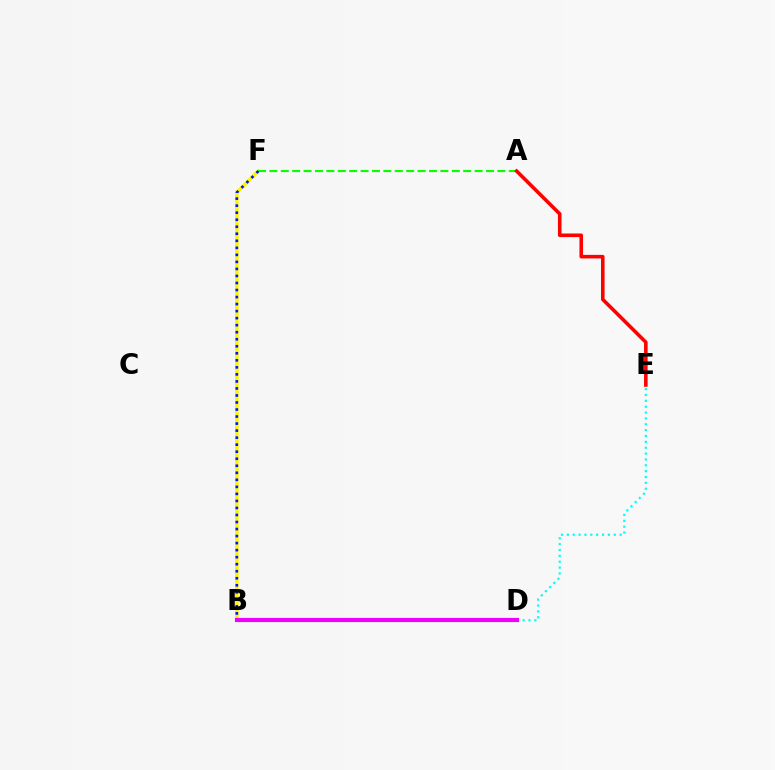{('B', 'F'): [{'color': '#fcf500', 'line_style': 'solid', 'thickness': 2.57}, {'color': '#0010ff', 'line_style': 'dotted', 'thickness': 1.91}], ('A', 'F'): [{'color': '#08ff00', 'line_style': 'dashed', 'thickness': 1.55}], ('D', 'E'): [{'color': '#00fff6', 'line_style': 'dotted', 'thickness': 1.59}], ('A', 'E'): [{'color': '#ff0000', 'line_style': 'solid', 'thickness': 2.58}], ('B', 'D'): [{'color': '#ee00ff', 'line_style': 'solid', 'thickness': 2.98}]}